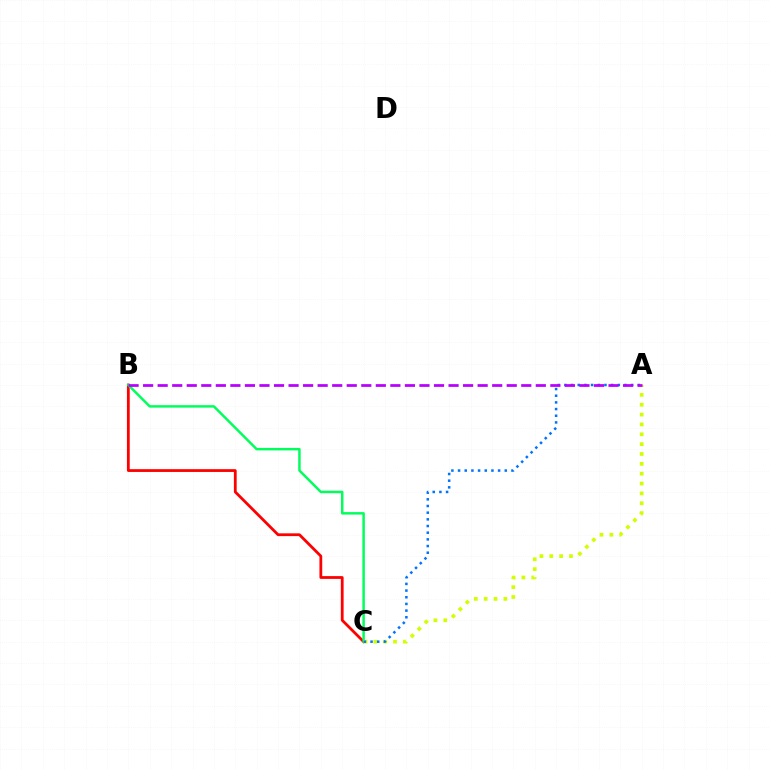{('B', 'C'): [{'color': '#ff0000', 'line_style': 'solid', 'thickness': 2.0}, {'color': '#00ff5c', 'line_style': 'solid', 'thickness': 1.78}], ('A', 'C'): [{'color': '#d1ff00', 'line_style': 'dotted', 'thickness': 2.68}, {'color': '#0074ff', 'line_style': 'dotted', 'thickness': 1.81}], ('A', 'B'): [{'color': '#b900ff', 'line_style': 'dashed', 'thickness': 1.98}]}